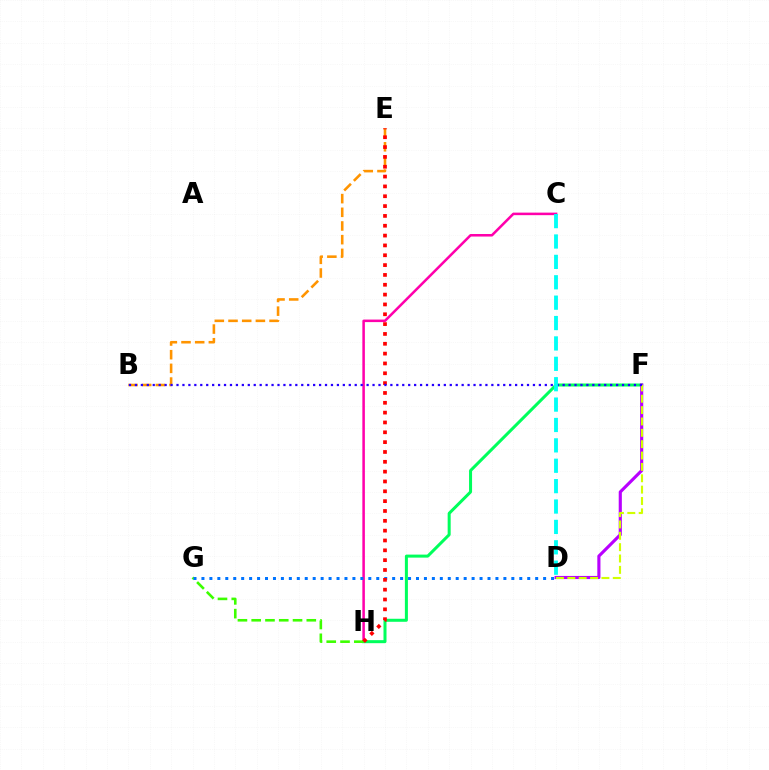{('C', 'H'): [{'color': '#ff00ac', 'line_style': 'solid', 'thickness': 1.83}], ('F', 'H'): [{'color': '#00ff5c', 'line_style': 'solid', 'thickness': 2.17}], ('D', 'F'): [{'color': '#b900ff', 'line_style': 'solid', 'thickness': 2.25}, {'color': '#d1ff00', 'line_style': 'dashed', 'thickness': 1.54}], ('B', 'E'): [{'color': '#ff9400', 'line_style': 'dashed', 'thickness': 1.86}], ('G', 'H'): [{'color': '#3dff00', 'line_style': 'dashed', 'thickness': 1.87}], ('D', 'G'): [{'color': '#0074ff', 'line_style': 'dotted', 'thickness': 2.16}], ('E', 'H'): [{'color': '#ff0000', 'line_style': 'dotted', 'thickness': 2.67}], ('B', 'F'): [{'color': '#2500ff', 'line_style': 'dotted', 'thickness': 1.61}], ('C', 'D'): [{'color': '#00fff6', 'line_style': 'dashed', 'thickness': 2.77}]}